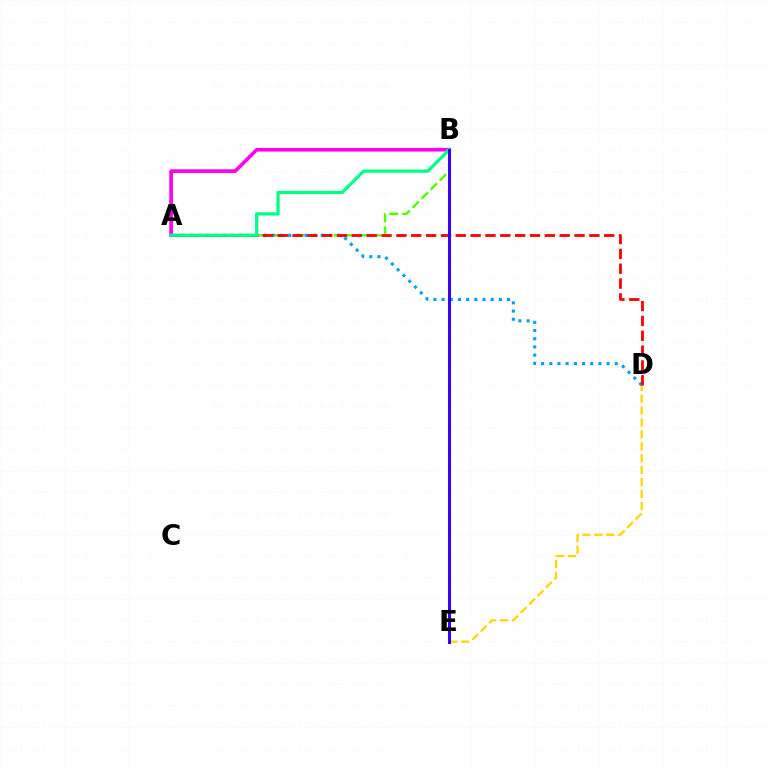{('A', 'B'): [{'color': '#4fff00', 'line_style': 'dashed', 'thickness': 1.75}, {'color': '#ff00ed', 'line_style': 'solid', 'thickness': 2.62}, {'color': '#00ff86', 'line_style': 'solid', 'thickness': 2.33}], ('D', 'E'): [{'color': '#ffd500', 'line_style': 'dashed', 'thickness': 1.62}], ('A', 'D'): [{'color': '#009eff', 'line_style': 'dotted', 'thickness': 2.22}, {'color': '#ff0000', 'line_style': 'dashed', 'thickness': 2.02}], ('B', 'E'): [{'color': '#3700ff', 'line_style': 'solid', 'thickness': 2.2}]}